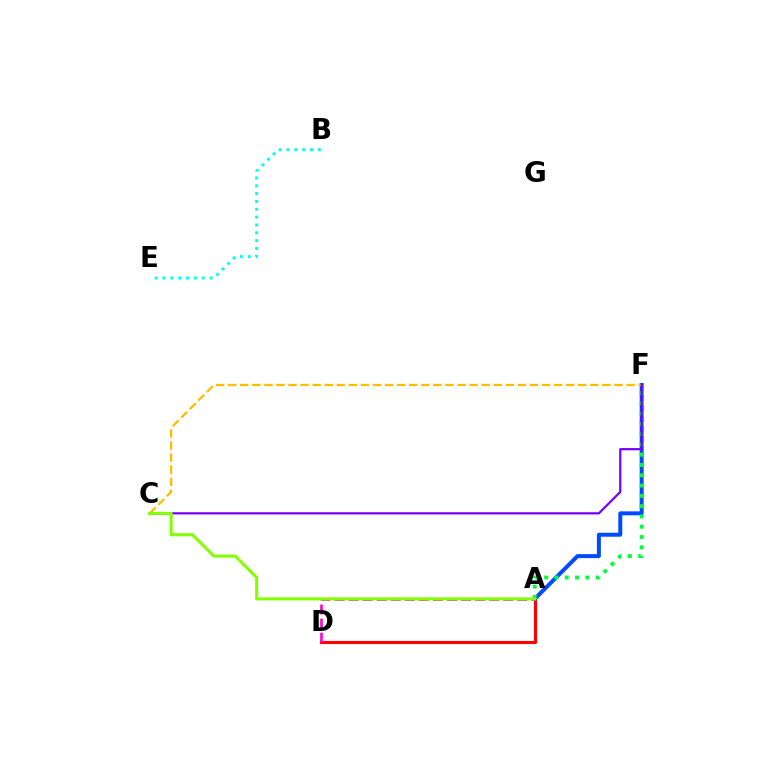{('B', 'E'): [{'color': '#00fff6', 'line_style': 'dotted', 'thickness': 2.13}], ('A', 'D'): [{'color': '#ff0000', 'line_style': 'solid', 'thickness': 2.24}, {'color': '#ff00cf', 'line_style': 'dashed', 'thickness': 1.91}], ('A', 'F'): [{'color': '#004bff', 'line_style': 'solid', 'thickness': 2.87}, {'color': '#00ff39', 'line_style': 'dotted', 'thickness': 2.8}], ('C', 'F'): [{'color': '#ffbd00', 'line_style': 'dashed', 'thickness': 1.64}, {'color': '#7200ff', 'line_style': 'solid', 'thickness': 1.59}], ('A', 'C'): [{'color': '#84ff00', 'line_style': 'solid', 'thickness': 2.22}]}